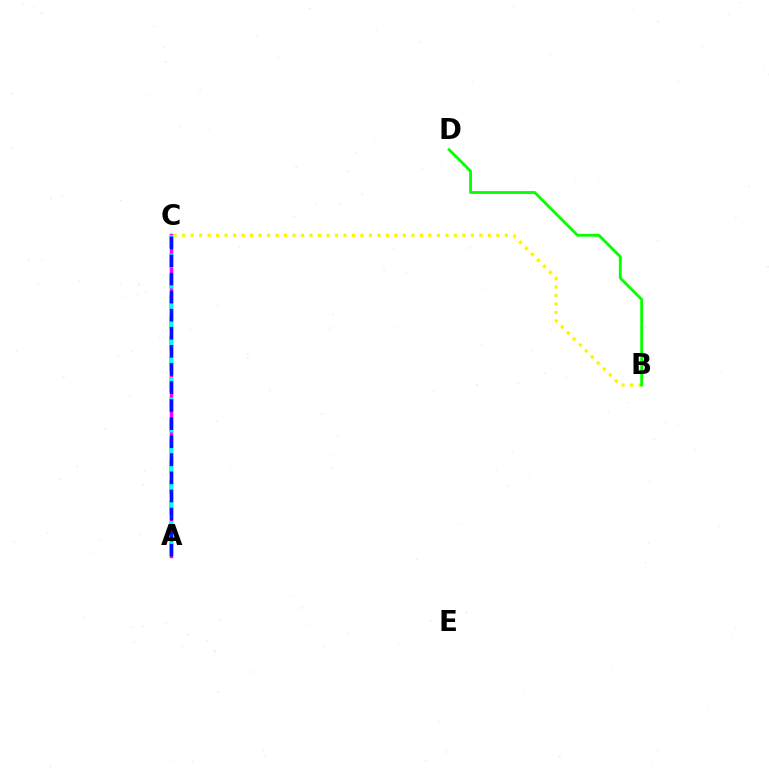{('B', 'C'): [{'color': '#fcf500', 'line_style': 'dotted', 'thickness': 2.31}], ('A', 'C'): [{'color': '#ff0000', 'line_style': 'solid', 'thickness': 2.43}, {'color': '#ee00ff', 'line_style': 'solid', 'thickness': 2.17}, {'color': '#00fff6', 'line_style': 'dashed', 'thickness': 2.79}, {'color': '#0010ff', 'line_style': 'dashed', 'thickness': 2.46}], ('B', 'D'): [{'color': '#08ff00', 'line_style': 'solid', 'thickness': 2.04}]}